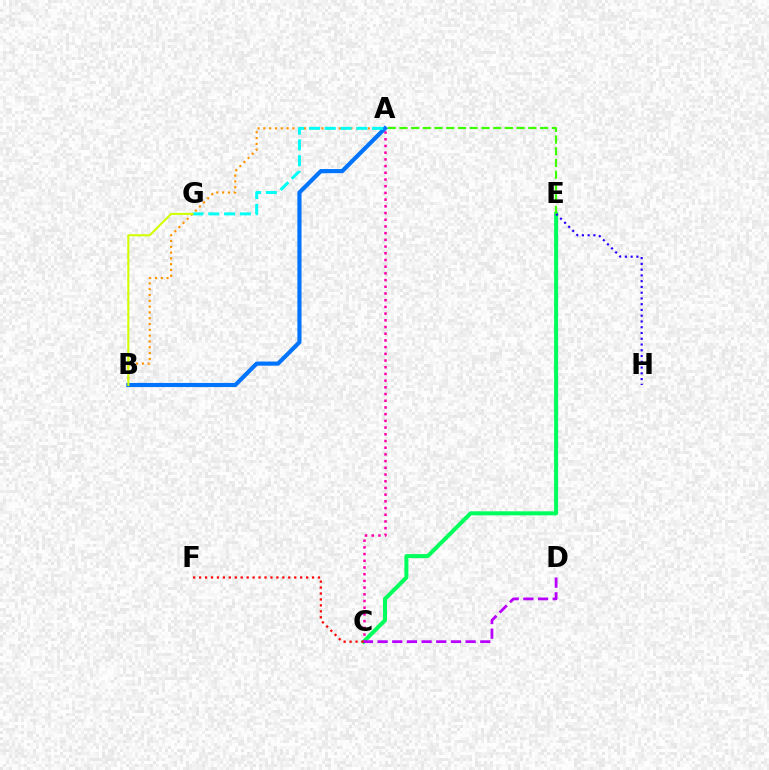{('C', 'E'): [{'color': '#00ff5c', 'line_style': 'solid', 'thickness': 2.9}], ('A', 'C'): [{'color': '#ff00ac', 'line_style': 'dotted', 'thickness': 1.82}], ('A', 'B'): [{'color': '#ff9400', 'line_style': 'dotted', 'thickness': 1.58}, {'color': '#0074ff', 'line_style': 'solid', 'thickness': 2.98}], ('A', 'E'): [{'color': '#3dff00', 'line_style': 'dashed', 'thickness': 1.59}], ('C', 'D'): [{'color': '#b900ff', 'line_style': 'dashed', 'thickness': 1.99}], ('A', 'G'): [{'color': '#00fff6', 'line_style': 'dashed', 'thickness': 2.14}], ('E', 'H'): [{'color': '#2500ff', 'line_style': 'dotted', 'thickness': 1.56}], ('B', 'G'): [{'color': '#d1ff00', 'line_style': 'solid', 'thickness': 1.51}], ('C', 'F'): [{'color': '#ff0000', 'line_style': 'dotted', 'thickness': 1.62}]}